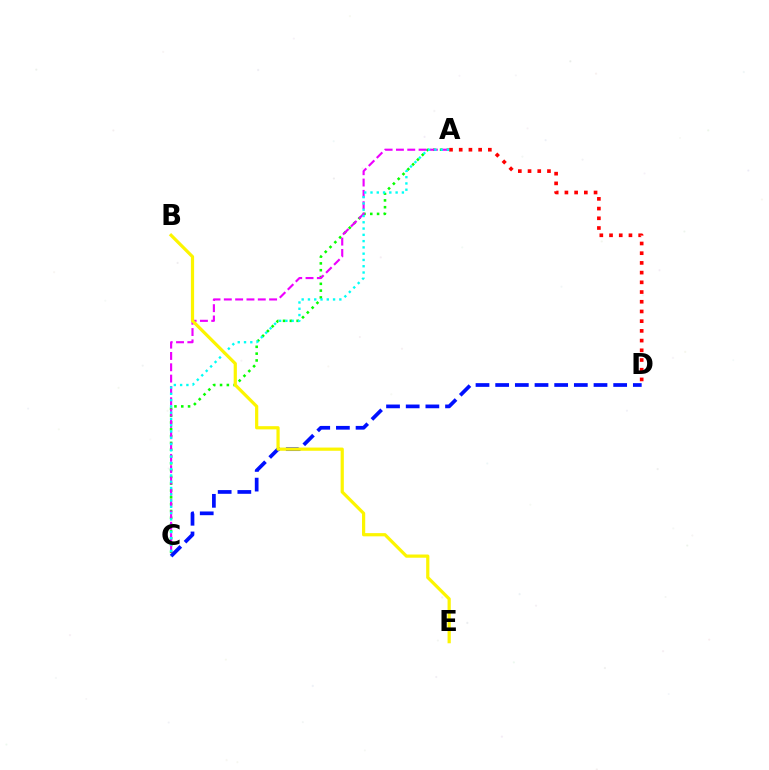{('A', 'C'): [{'color': '#08ff00', 'line_style': 'dotted', 'thickness': 1.85}, {'color': '#ee00ff', 'line_style': 'dashed', 'thickness': 1.54}, {'color': '#00fff6', 'line_style': 'dotted', 'thickness': 1.71}], ('A', 'D'): [{'color': '#ff0000', 'line_style': 'dotted', 'thickness': 2.64}], ('C', 'D'): [{'color': '#0010ff', 'line_style': 'dashed', 'thickness': 2.67}], ('B', 'E'): [{'color': '#fcf500', 'line_style': 'solid', 'thickness': 2.31}]}